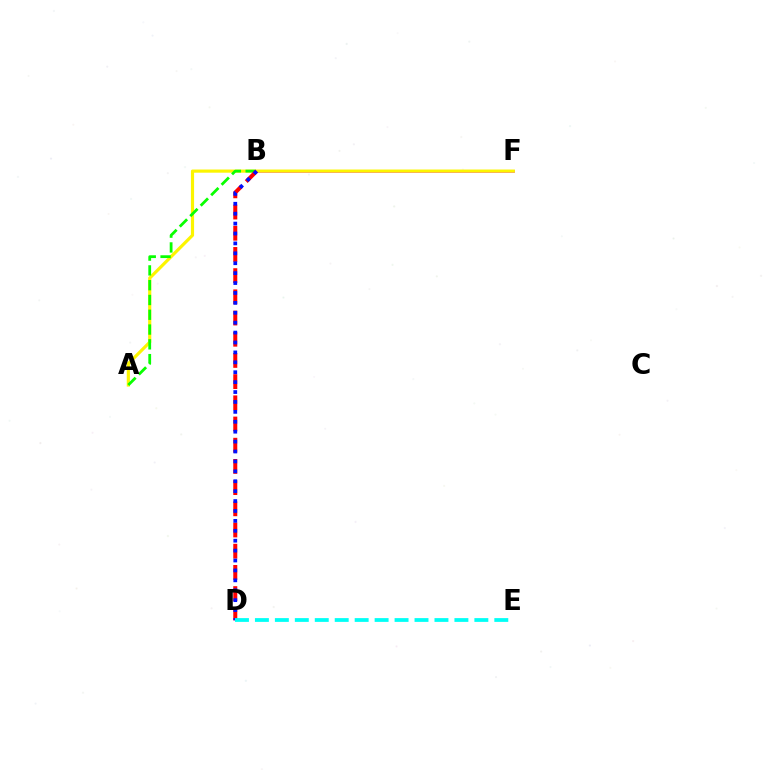{('B', 'F'): [{'color': '#ee00ff', 'line_style': 'solid', 'thickness': 1.92}], ('A', 'F'): [{'color': '#fcf500', 'line_style': 'solid', 'thickness': 2.28}], ('A', 'B'): [{'color': '#08ff00', 'line_style': 'dashed', 'thickness': 2.01}], ('B', 'D'): [{'color': '#ff0000', 'line_style': 'dashed', 'thickness': 2.88}, {'color': '#0010ff', 'line_style': 'dotted', 'thickness': 2.69}], ('D', 'E'): [{'color': '#00fff6', 'line_style': 'dashed', 'thickness': 2.71}]}